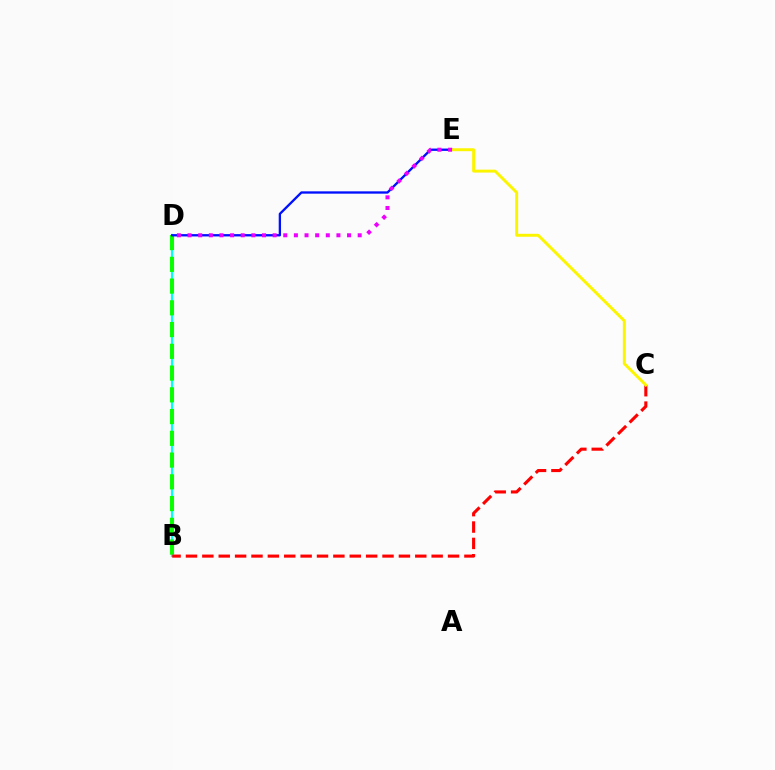{('B', 'D'): [{'color': '#00fff6', 'line_style': 'solid', 'thickness': 1.6}, {'color': '#08ff00', 'line_style': 'dashed', 'thickness': 2.95}], ('B', 'C'): [{'color': '#ff0000', 'line_style': 'dashed', 'thickness': 2.23}], ('D', 'E'): [{'color': '#0010ff', 'line_style': 'solid', 'thickness': 1.68}, {'color': '#ee00ff', 'line_style': 'dotted', 'thickness': 2.89}], ('C', 'E'): [{'color': '#fcf500', 'line_style': 'solid', 'thickness': 2.12}]}